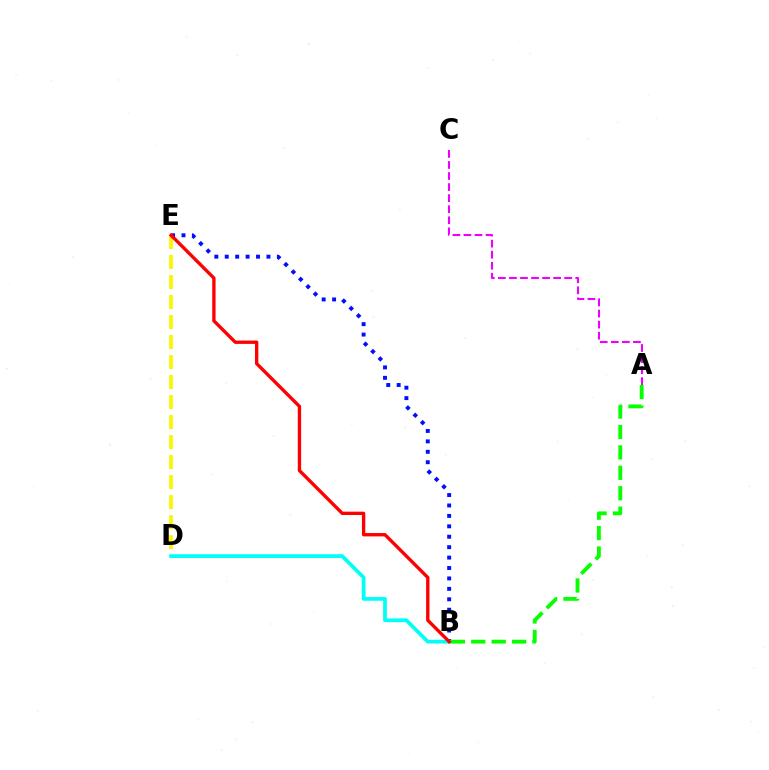{('D', 'E'): [{'color': '#fcf500', 'line_style': 'dashed', 'thickness': 2.72}], ('B', 'E'): [{'color': '#0010ff', 'line_style': 'dotted', 'thickness': 2.83}, {'color': '#ff0000', 'line_style': 'solid', 'thickness': 2.41}], ('B', 'D'): [{'color': '#00fff6', 'line_style': 'solid', 'thickness': 2.7}], ('A', 'C'): [{'color': '#ee00ff', 'line_style': 'dashed', 'thickness': 1.5}], ('A', 'B'): [{'color': '#08ff00', 'line_style': 'dashed', 'thickness': 2.77}]}